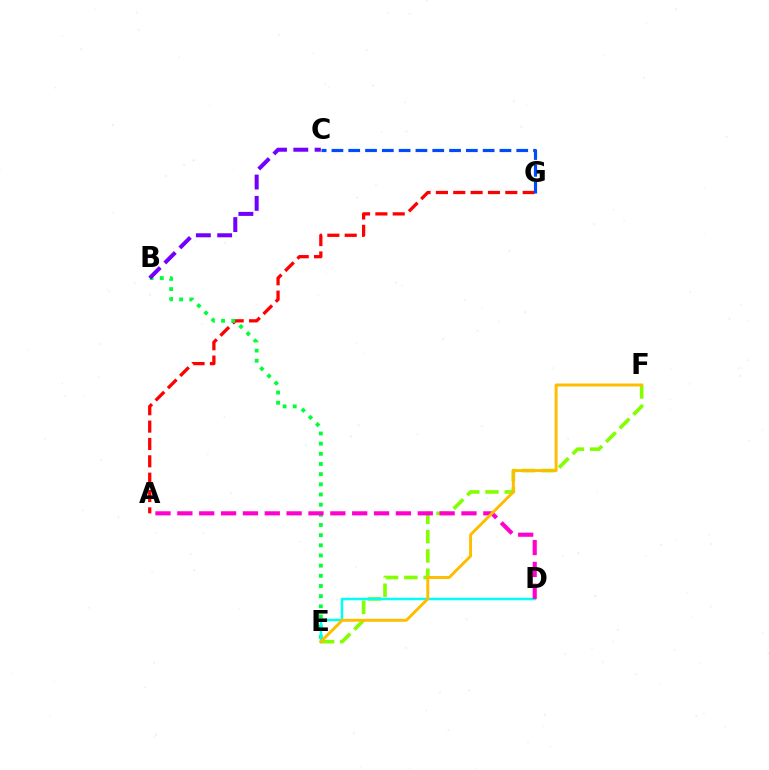{('A', 'G'): [{'color': '#ff0000', 'line_style': 'dashed', 'thickness': 2.36}], ('E', 'F'): [{'color': '#84ff00', 'line_style': 'dashed', 'thickness': 2.62}, {'color': '#ffbd00', 'line_style': 'solid', 'thickness': 2.12}], ('C', 'G'): [{'color': '#004bff', 'line_style': 'dashed', 'thickness': 2.28}], ('B', 'E'): [{'color': '#00ff39', 'line_style': 'dotted', 'thickness': 2.76}], ('D', 'E'): [{'color': '#00fff6', 'line_style': 'solid', 'thickness': 1.8}], ('A', 'D'): [{'color': '#ff00cf', 'line_style': 'dashed', 'thickness': 2.97}], ('B', 'C'): [{'color': '#7200ff', 'line_style': 'dashed', 'thickness': 2.89}]}